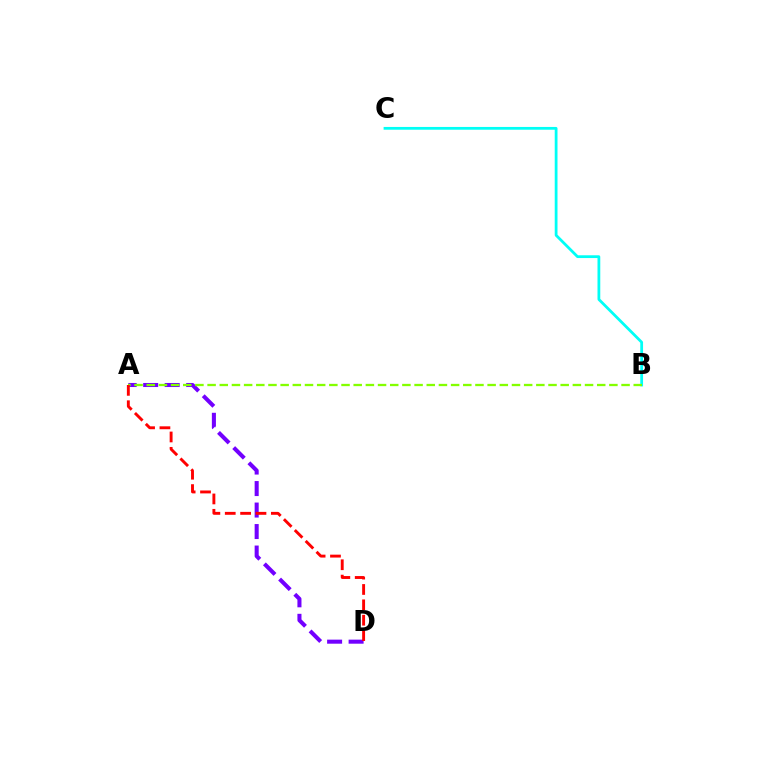{('B', 'C'): [{'color': '#00fff6', 'line_style': 'solid', 'thickness': 2.0}], ('A', 'D'): [{'color': '#7200ff', 'line_style': 'dashed', 'thickness': 2.92}, {'color': '#ff0000', 'line_style': 'dashed', 'thickness': 2.09}], ('A', 'B'): [{'color': '#84ff00', 'line_style': 'dashed', 'thickness': 1.65}]}